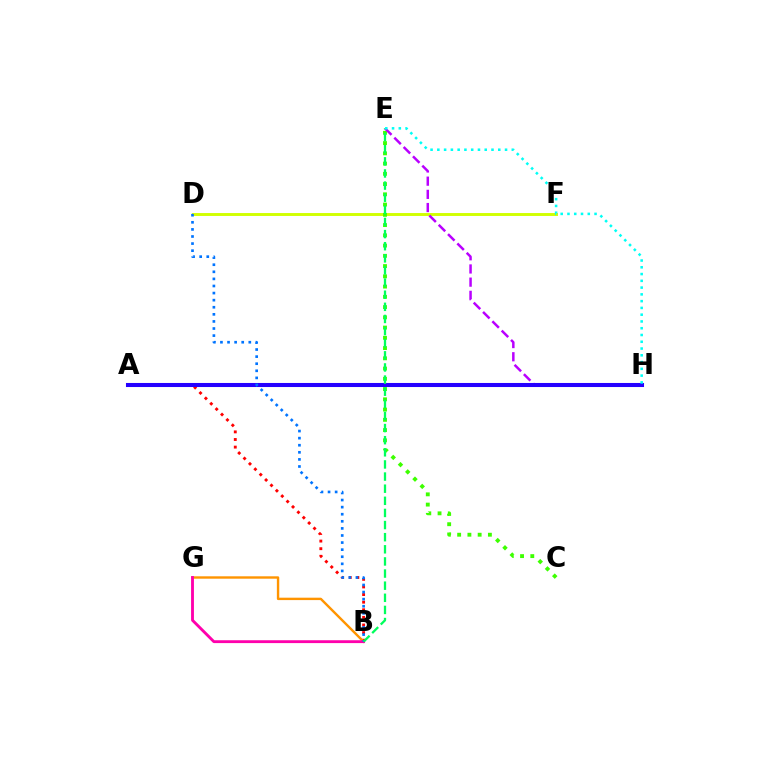{('D', 'F'): [{'color': '#d1ff00', 'line_style': 'solid', 'thickness': 2.1}], ('A', 'B'): [{'color': '#ff0000', 'line_style': 'dotted', 'thickness': 2.07}], ('B', 'G'): [{'color': '#ff9400', 'line_style': 'solid', 'thickness': 1.73}, {'color': '#ff00ac', 'line_style': 'solid', 'thickness': 2.05}], ('C', 'E'): [{'color': '#3dff00', 'line_style': 'dotted', 'thickness': 2.78}], ('E', 'H'): [{'color': '#b900ff', 'line_style': 'dashed', 'thickness': 1.79}, {'color': '#00fff6', 'line_style': 'dotted', 'thickness': 1.84}], ('A', 'H'): [{'color': '#2500ff', 'line_style': 'solid', 'thickness': 2.93}], ('B', 'D'): [{'color': '#0074ff', 'line_style': 'dotted', 'thickness': 1.93}], ('B', 'E'): [{'color': '#00ff5c', 'line_style': 'dashed', 'thickness': 1.65}]}